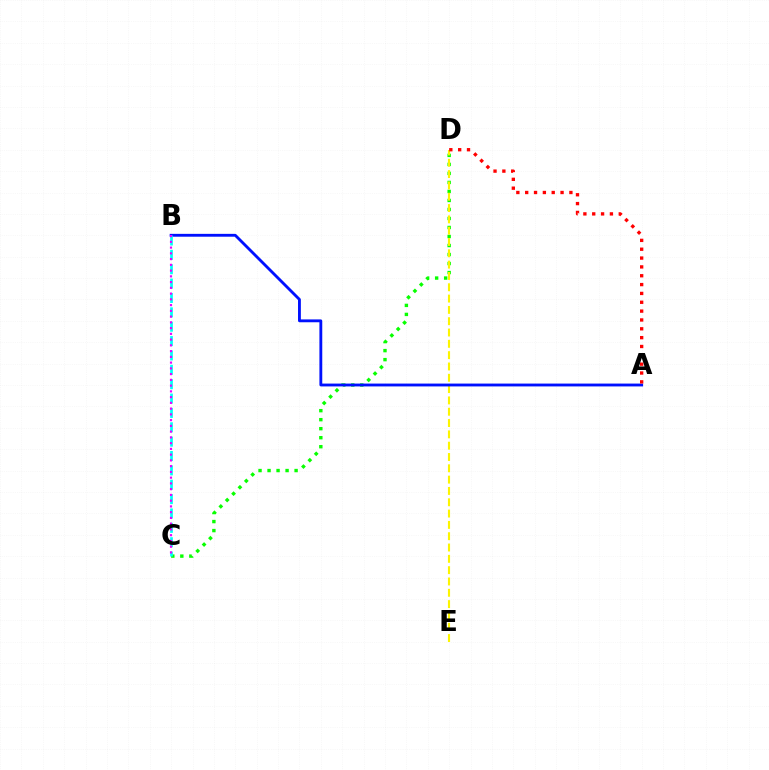{('C', 'D'): [{'color': '#08ff00', 'line_style': 'dotted', 'thickness': 2.45}], ('D', 'E'): [{'color': '#fcf500', 'line_style': 'dashed', 'thickness': 1.54}], ('A', 'B'): [{'color': '#0010ff', 'line_style': 'solid', 'thickness': 2.05}], ('A', 'D'): [{'color': '#ff0000', 'line_style': 'dotted', 'thickness': 2.4}], ('B', 'C'): [{'color': '#00fff6', 'line_style': 'dashed', 'thickness': 1.95}, {'color': '#ee00ff', 'line_style': 'dotted', 'thickness': 1.56}]}